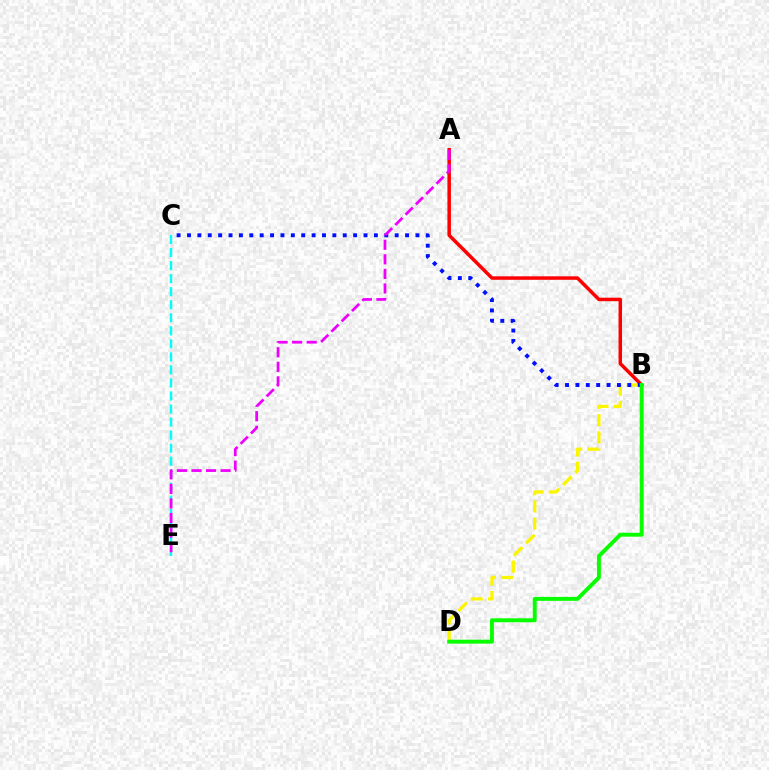{('B', 'D'): [{'color': '#fcf500', 'line_style': 'dashed', 'thickness': 2.34}, {'color': '#08ff00', 'line_style': 'solid', 'thickness': 2.83}], ('C', 'E'): [{'color': '#00fff6', 'line_style': 'dashed', 'thickness': 1.77}], ('A', 'B'): [{'color': '#ff0000', 'line_style': 'solid', 'thickness': 2.52}], ('B', 'C'): [{'color': '#0010ff', 'line_style': 'dotted', 'thickness': 2.82}], ('A', 'E'): [{'color': '#ee00ff', 'line_style': 'dashed', 'thickness': 1.98}]}